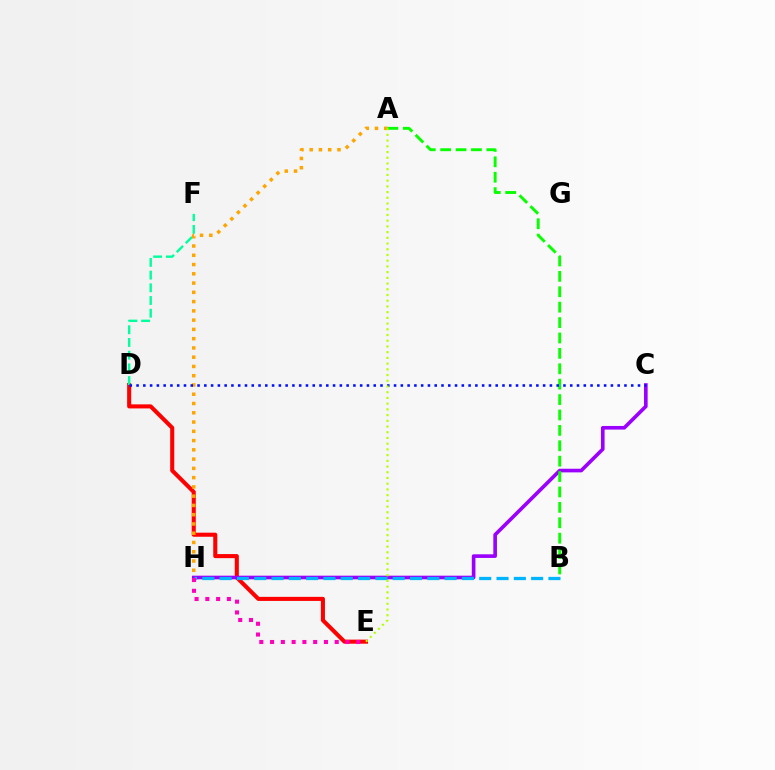{('D', 'E'): [{'color': '#ff0000', 'line_style': 'solid', 'thickness': 2.93}], ('C', 'H'): [{'color': '#9b00ff', 'line_style': 'solid', 'thickness': 2.62}], ('D', 'F'): [{'color': '#00ff9d', 'line_style': 'dashed', 'thickness': 1.73}], ('B', 'H'): [{'color': '#00b5ff', 'line_style': 'dashed', 'thickness': 2.35}], ('A', 'H'): [{'color': '#ffa500', 'line_style': 'dotted', 'thickness': 2.52}], ('A', 'B'): [{'color': '#08ff00', 'line_style': 'dashed', 'thickness': 2.09}], ('C', 'D'): [{'color': '#0010ff', 'line_style': 'dotted', 'thickness': 1.84}], ('A', 'E'): [{'color': '#b3ff00', 'line_style': 'dotted', 'thickness': 1.55}], ('E', 'H'): [{'color': '#ff00bd', 'line_style': 'dotted', 'thickness': 2.93}]}